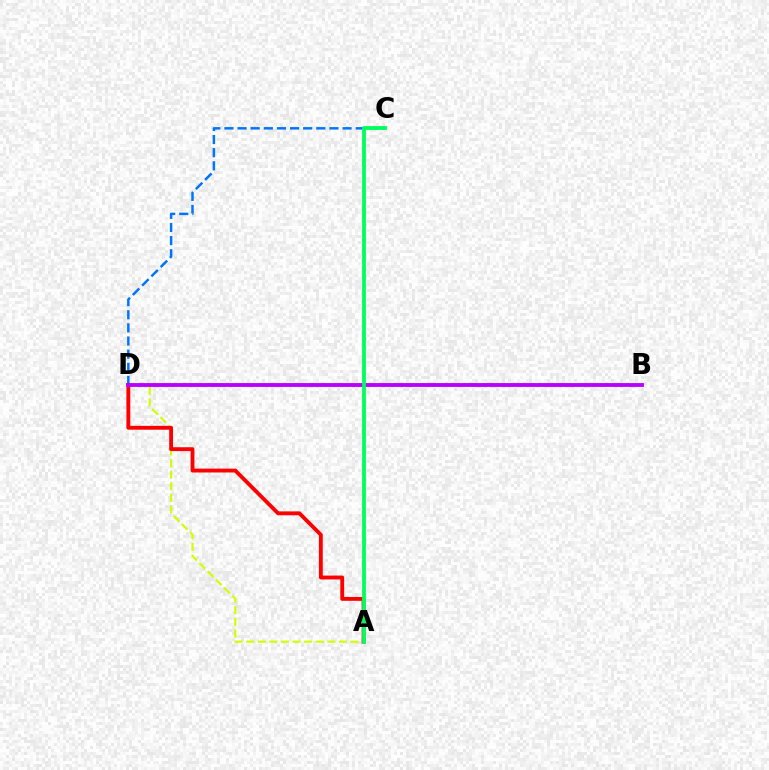{('C', 'D'): [{'color': '#0074ff', 'line_style': 'dashed', 'thickness': 1.78}], ('A', 'D'): [{'color': '#d1ff00', 'line_style': 'dashed', 'thickness': 1.57}, {'color': '#ff0000', 'line_style': 'solid', 'thickness': 2.78}], ('B', 'D'): [{'color': '#b900ff', 'line_style': 'solid', 'thickness': 2.77}], ('A', 'C'): [{'color': '#00ff5c', 'line_style': 'solid', 'thickness': 2.73}]}